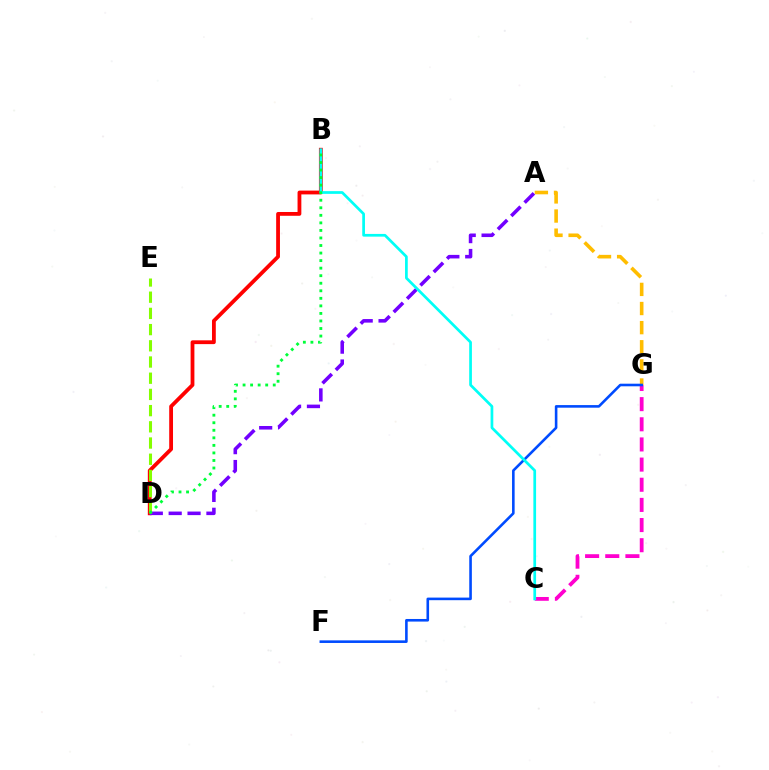{('B', 'D'): [{'color': '#ff0000', 'line_style': 'solid', 'thickness': 2.74}, {'color': '#00ff39', 'line_style': 'dotted', 'thickness': 2.05}], ('A', 'G'): [{'color': '#ffbd00', 'line_style': 'dashed', 'thickness': 2.6}], ('A', 'D'): [{'color': '#7200ff', 'line_style': 'dashed', 'thickness': 2.56}], ('C', 'G'): [{'color': '#ff00cf', 'line_style': 'dashed', 'thickness': 2.74}], ('D', 'E'): [{'color': '#84ff00', 'line_style': 'dashed', 'thickness': 2.2}], ('F', 'G'): [{'color': '#004bff', 'line_style': 'solid', 'thickness': 1.87}], ('B', 'C'): [{'color': '#00fff6', 'line_style': 'solid', 'thickness': 1.96}]}